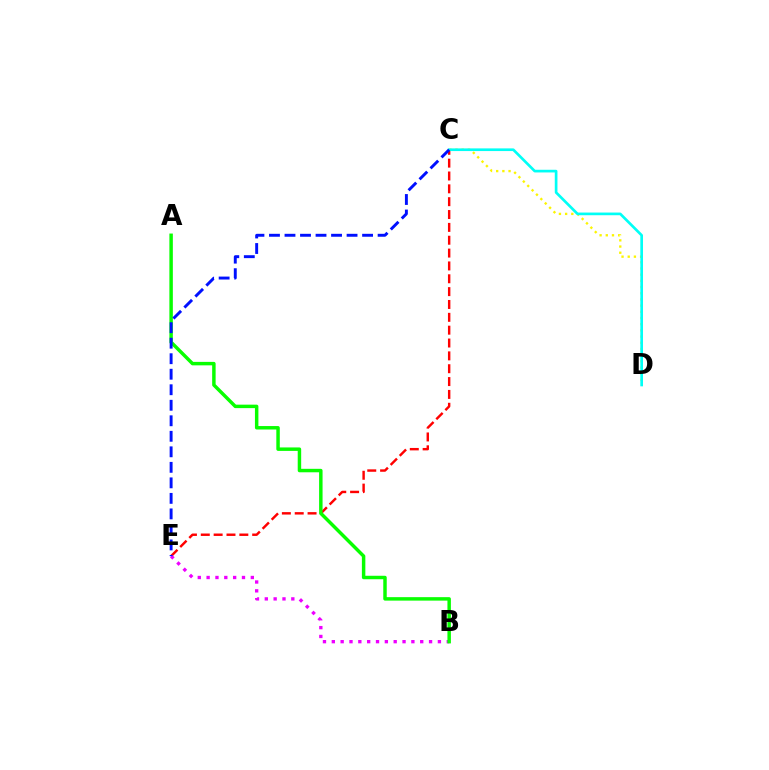{('C', 'D'): [{'color': '#fcf500', 'line_style': 'dotted', 'thickness': 1.68}, {'color': '#00fff6', 'line_style': 'solid', 'thickness': 1.93}], ('C', 'E'): [{'color': '#ff0000', 'line_style': 'dashed', 'thickness': 1.75}, {'color': '#0010ff', 'line_style': 'dashed', 'thickness': 2.11}], ('B', 'E'): [{'color': '#ee00ff', 'line_style': 'dotted', 'thickness': 2.4}], ('A', 'B'): [{'color': '#08ff00', 'line_style': 'solid', 'thickness': 2.49}]}